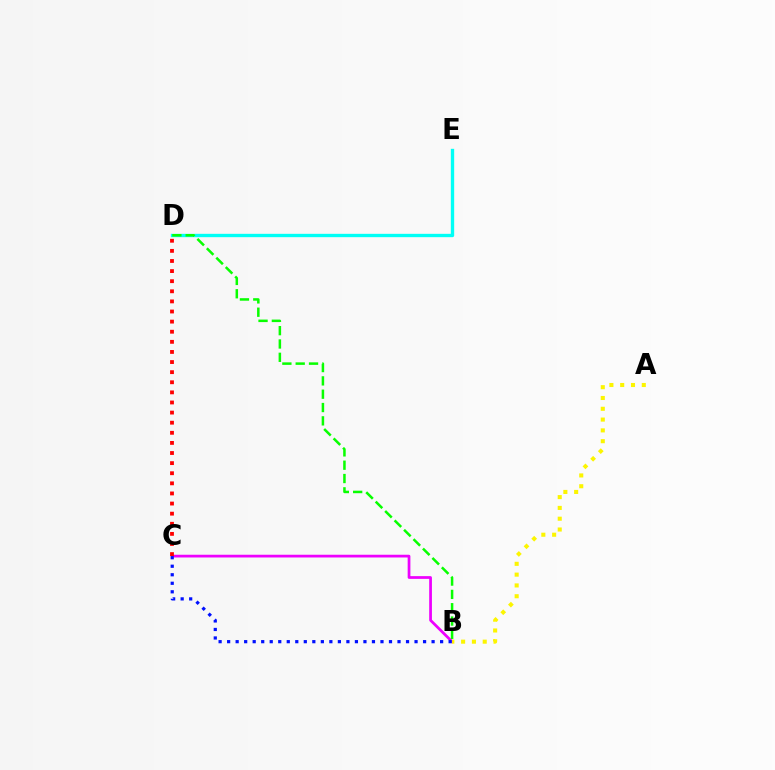{('D', 'E'): [{'color': '#00fff6', 'line_style': 'solid', 'thickness': 2.42}], ('B', 'C'): [{'color': '#ee00ff', 'line_style': 'solid', 'thickness': 1.97}, {'color': '#0010ff', 'line_style': 'dotted', 'thickness': 2.31}], ('C', 'D'): [{'color': '#ff0000', 'line_style': 'dotted', 'thickness': 2.75}], ('A', 'B'): [{'color': '#fcf500', 'line_style': 'dotted', 'thickness': 2.93}], ('B', 'D'): [{'color': '#08ff00', 'line_style': 'dashed', 'thickness': 1.81}]}